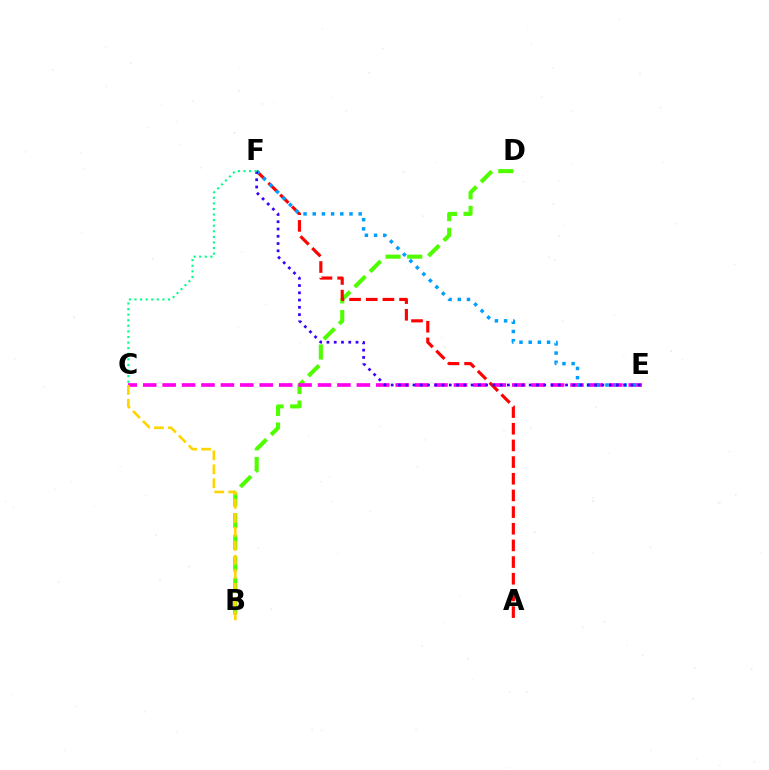{('B', 'D'): [{'color': '#4fff00', 'line_style': 'dashed', 'thickness': 2.94}], ('C', 'E'): [{'color': '#ff00ed', 'line_style': 'dashed', 'thickness': 2.64}], ('B', 'C'): [{'color': '#ffd500', 'line_style': 'dashed', 'thickness': 1.9}], ('A', 'F'): [{'color': '#ff0000', 'line_style': 'dashed', 'thickness': 2.26}], ('E', 'F'): [{'color': '#009eff', 'line_style': 'dotted', 'thickness': 2.5}, {'color': '#3700ff', 'line_style': 'dotted', 'thickness': 1.97}], ('C', 'F'): [{'color': '#00ff86', 'line_style': 'dotted', 'thickness': 1.52}]}